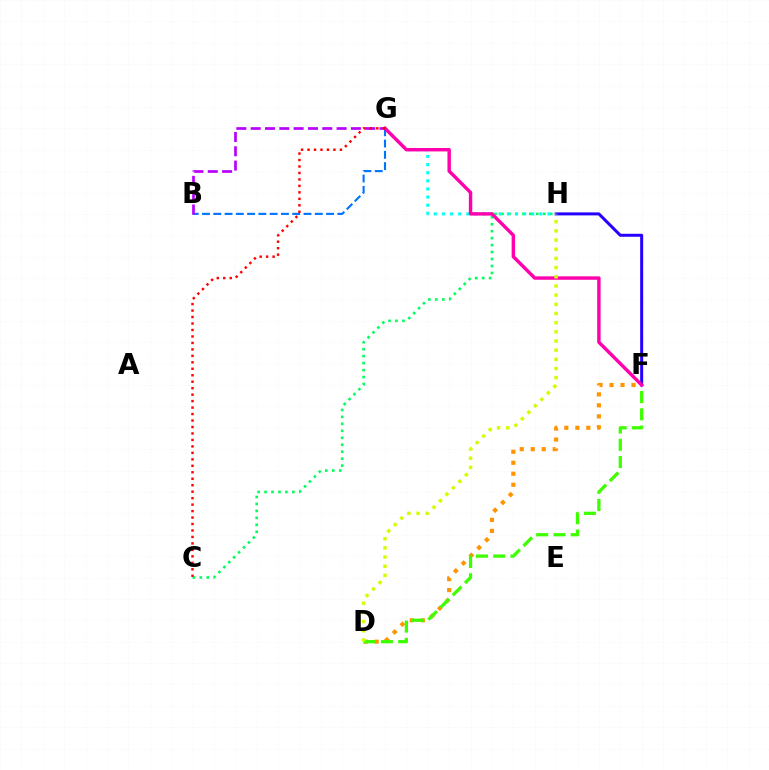{('F', 'H'): [{'color': '#2500ff', 'line_style': 'solid', 'thickness': 2.16}], ('C', 'H'): [{'color': '#00ff5c', 'line_style': 'dotted', 'thickness': 1.89}], ('D', 'F'): [{'color': '#ff9400', 'line_style': 'dotted', 'thickness': 2.99}, {'color': '#3dff00', 'line_style': 'dashed', 'thickness': 2.35}], ('G', 'H'): [{'color': '#00fff6', 'line_style': 'dotted', 'thickness': 2.21}], ('B', 'G'): [{'color': '#0074ff', 'line_style': 'dashed', 'thickness': 1.53}, {'color': '#b900ff', 'line_style': 'dashed', 'thickness': 1.95}], ('F', 'G'): [{'color': '#ff00ac', 'line_style': 'solid', 'thickness': 2.46}], ('D', 'H'): [{'color': '#d1ff00', 'line_style': 'dotted', 'thickness': 2.49}], ('C', 'G'): [{'color': '#ff0000', 'line_style': 'dotted', 'thickness': 1.76}]}